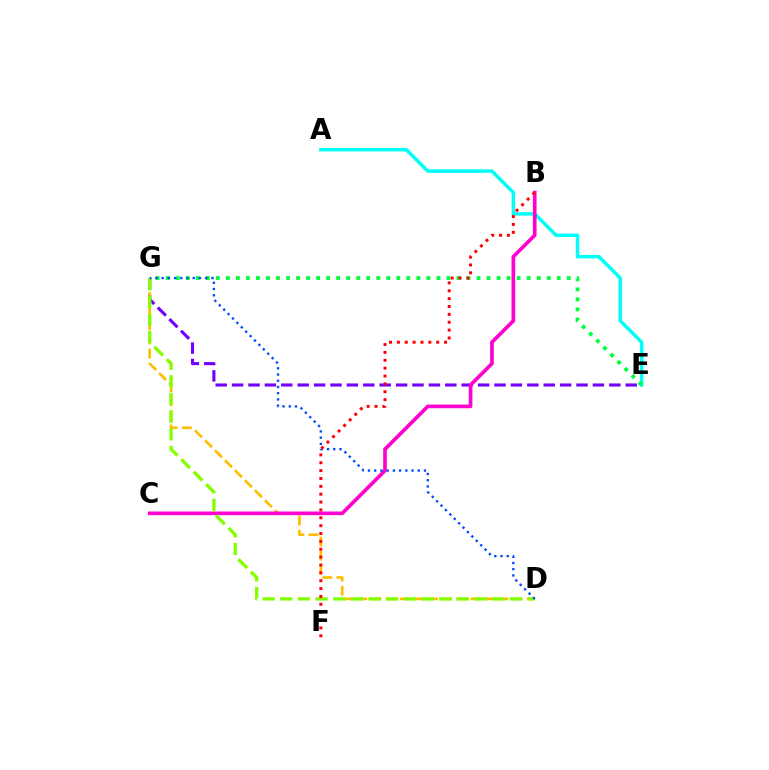{('A', 'E'): [{'color': '#00fff6', 'line_style': 'solid', 'thickness': 2.5}], ('E', 'G'): [{'color': '#00ff39', 'line_style': 'dotted', 'thickness': 2.72}, {'color': '#7200ff', 'line_style': 'dashed', 'thickness': 2.23}], ('D', 'G'): [{'color': '#ffbd00', 'line_style': 'dashed', 'thickness': 1.92}, {'color': '#84ff00', 'line_style': 'dashed', 'thickness': 2.4}, {'color': '#004bff', 'line_style': 'dotted', 'thickness': 1.69}], ('B', 'C'): [{'color': '#ff00cf', 'line_style': 'solid', 'thickness': 2.64}], ('B', 'F'): [{'color': '#ff0000', 'line_style': 'dotted', 'thickness': 2.14}]}